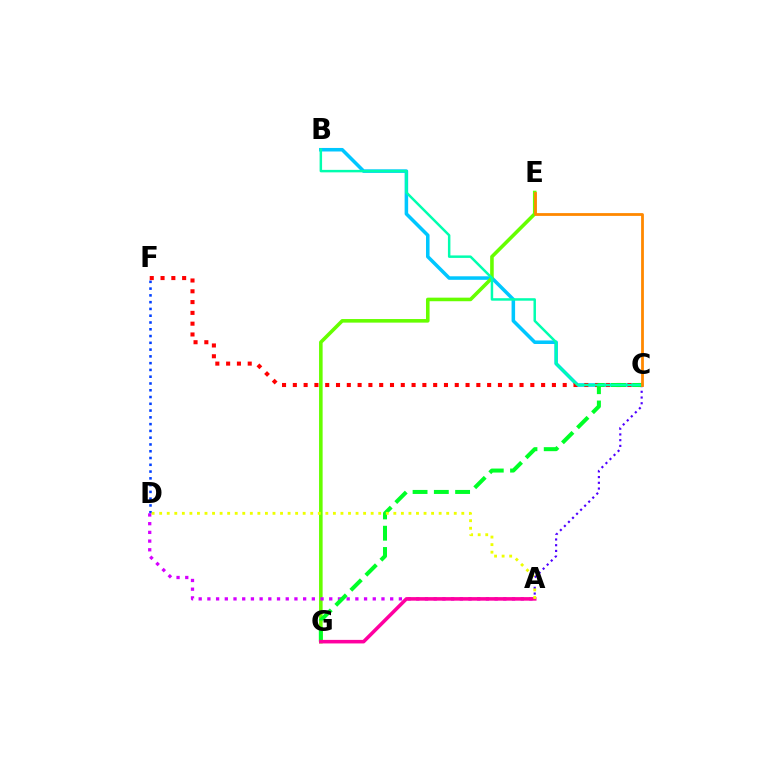{('D', 'F'): [{'color': '#003fff', 'line_style': 'dotted', 'thickness': 1.84}], ('B', 'C'): [{'color': '#00c7ff', 'line_style': 'solid', 'thickness': 2.54}, {'color': '#00ffaf', 'line_style': 'solid', 'thickness': 1.79}], ('A', 'C'): [{'color': '#4f00ff', 'line_style': 'dotted', 'thickness': 1.55}], ('C', 'F'): [{'color': '#ff0000', 'line_style': 'dotted', 'thickness': 2.93}], ('E', 'G'): [{'color': '#66ff00', 'line_style': 'solid', 'thickness': 2.58}], ('A', 'D'): [{'color': '#d600ff', 'line_style': 'dotted', 'thickness': 2.36}, {'color': '#eeff00', 'line_style': 'dotted', 'thickness': 2.05}], ('C', 'G'): [{'color': '#00ff27', 'line_style': 'dashed', 'thickness': 2.89}], ('A', 'G'): [{'color': '#ff00a0', 'line_style': 'solid', 'thickness': 2.56}], ('C', 'E'): [{'color': '#ff8800', 'line_style': 'solid', 'thickness': 2.01}]}